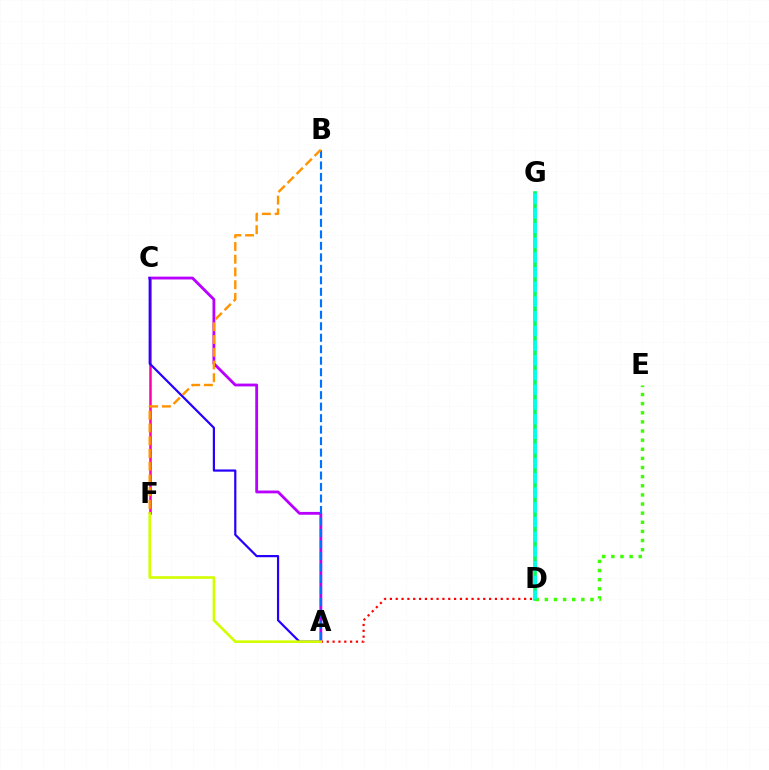{('A', 'C'): [{'color': '#b900ff', 'line_style': 'solid', 'thickness': 2.03}, {'color': '#2500ff', 'line_style': 'solid', 'thickness': 1.59}], ('A', 'D'): [{'color': '#ff0000', 'line_style': 'dotted', 'thickness': 1.59}], ('D', 'G'): [{'color': '#00ff5c', 'line_style': 'solid', 'thickness': 2.61}, {'color': '#00fff6', 'line_style': 'dashed', 'thickness': 2.0}], ('C', 'F'): [{'color': '#ff00ac', 'line_style': 'solid', 'thickness': 1.82}], ('D', 'E'): [{'color': '#3dff00', 'line_style': 'dotted', 'thickness': 2.48}], ('A', 'B'): [{'color': '#0074ff', 'line_style': 'dashed', 'thickness': 1.56}], ('A', 'F'): [{'color': '#d1ff00', 'line_style': 'solid', 'thickness': 1.88}], ('B', 'F'): [{'color': '#ff9400', 'line_style': 'dashed', 'thickness': 1.73}]}